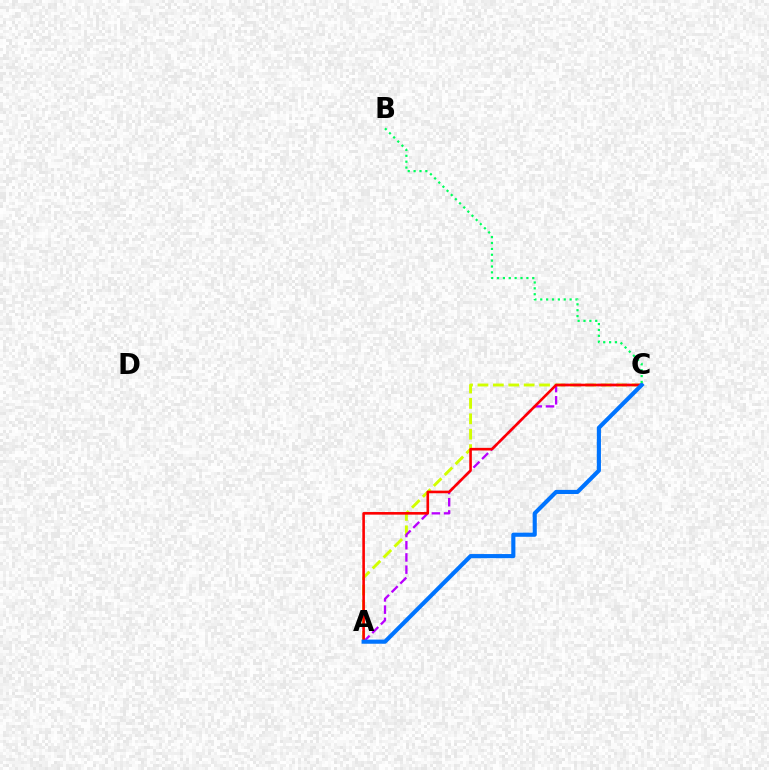{('A', 'C'): [{'color': '#d1ff00', 'line_style': 'dashed', 'thickness': 2.09}, {'color': '#b900ff', 'line_style': 'dashed', 'thickness': 1.66}, {'color': '#ff0000', 'line_style': 'solid', 'thickness': 1.88}, {'color': '#0074ff', 'line_style': 'solid', 'thickness': 2.97}], ('B', 'C'): [{'color': '#00ff5c', 'line_style': 'dotted', 'thickness': 1.6}]}